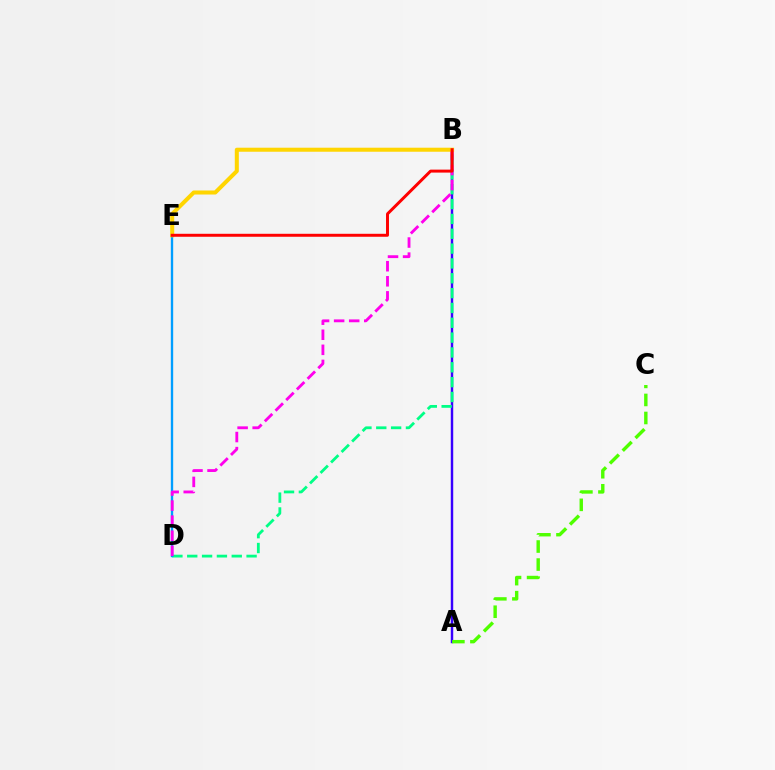{('A', 'B'): [{'color': '#3700ff', 'line_style': 'solid', 'thickness': 1.76}], ('A', 'C'): [{'color': '#4fff00', 'line_style': 'dashed', 'thickness': 2.45}], ('B', 'D'): [{'color': '#00ff86', 'line_style': 'dashed', 'thickness': 2.02}, {'color': '#ff00ed', 'line_style': 'dashed', 'thickness': 2.05}], ('D', 'E'): [{'color': '#009eff', 'line_style': 'solid', 'thickness': 1.7}], ('B', 'E'): [{'color': '#ffd500', 'line_style': 'solid', 'thickness': 2.9}, {'color': '#ff0000', 'line_style': 'solid', 'thickness': 2.14}]}